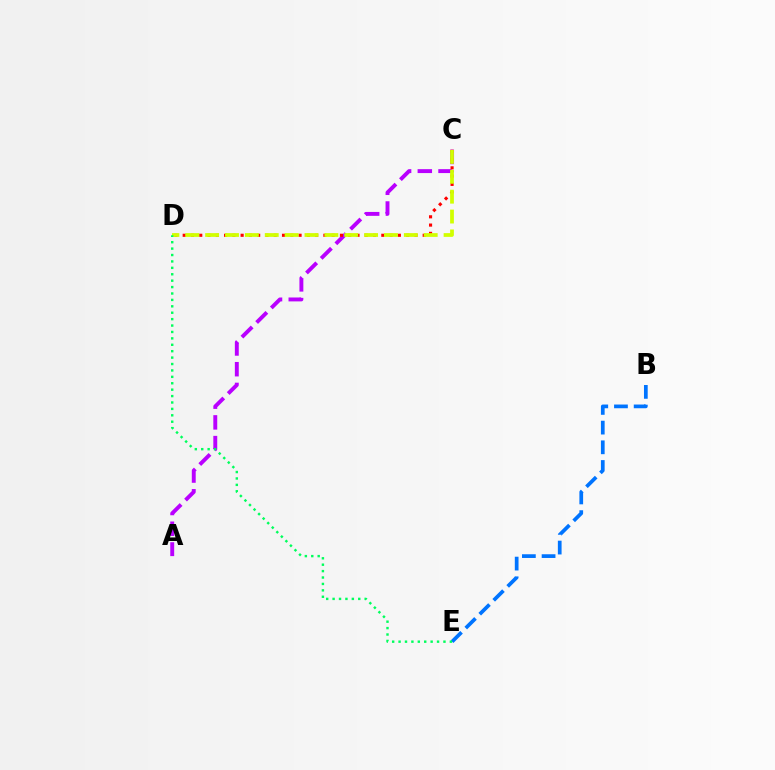{('A', 'C'): [{'color': '#b900ff', 'line_style': 'dashed', 'thickness': 2.81}], ('B', 'E'): [{'color': '#0074ff', 'line_style': 'dashed', 'thickness': 2.68}], ('C', 'D'): [{'color': '#ff0000', 'line_style': 'dotted', 'thickness': 2.25}, {'color': '#d1ff00', 'line_style': 'dashed', 'thickness': 2.7}], ('D', 'E'): [{'color': '#00ff5c', 'line_style': 'dotted', 'thickness': 1.74}]}